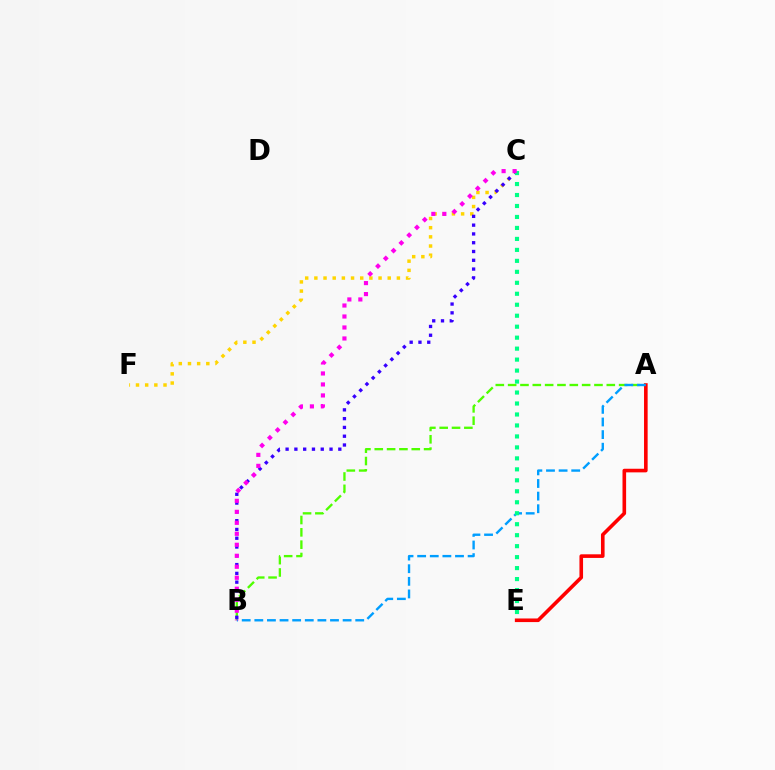{('A', 'B'): [{'color': '#4fff00', 'line_style': 'dashed', 'thickness': 1.68}, {'color': '#009eff', 'line_style': 'dashed', 'thickness': 1.71}], ('A', 'E'): [{'color': '#ff0000', 'line_style': 'solid', 'thickness': 2.6}], ('C', 'F'): [{'color': '#ffd500', 'line_style': 'dotted', 'thickness': 2.49}], ('B', 'C'): [{'color': '#3700ff', 'line_style': 'dotted', 'thickness': 2.39}, {'color': '#ff00ed', 'line_style': 'dotted', 'thickness': 2.99}], ('C', 'E'): [{'color': '#00ff86', 'line_style': 'dotted', 'thickness': 2.98}]}